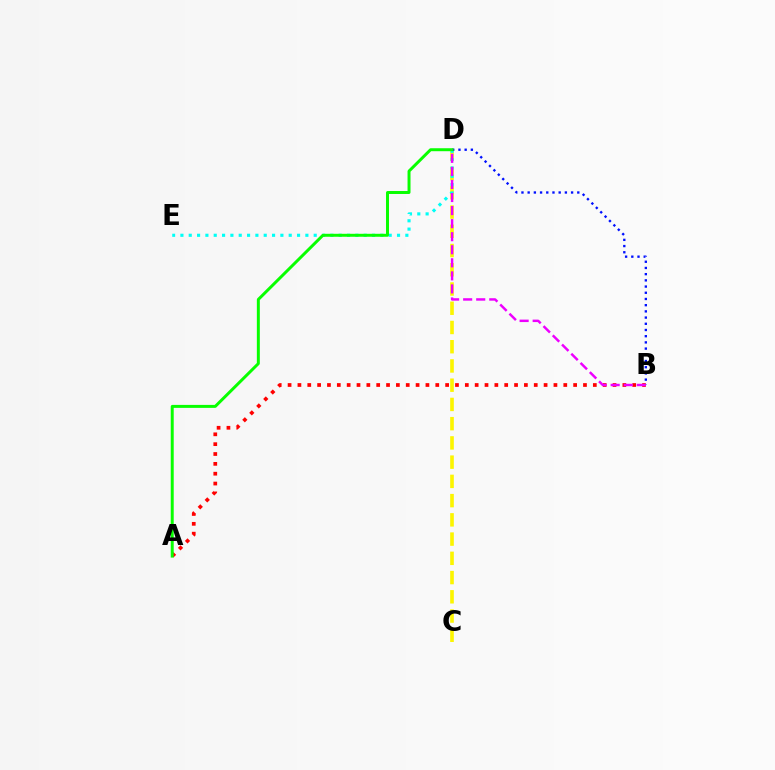{('C', 'D'): [{'color': '#fcf500', 'line_style': 'dashed', 'thickness': 2.61}], ('A', 'B'): [{'color': '#ff0000', 'line_style': 'dotted', 'thickness': 2.68}], ('D', 'E'): [{'color': '#00fff6', 'line_style': 'dotted', 'thickness': 2.26}], ('B', 'D'): [{'color': '#0010ff', 'line_style': 'dotted', 'thickness': 1.69}, {'color': '#ee00ff', 'line_style': 'dashed', 'thickness': 1.77}], ('A', 'D'): [{'color': '#08ff00', 'line_style': 'solid', 'thickness': 2.14}]}